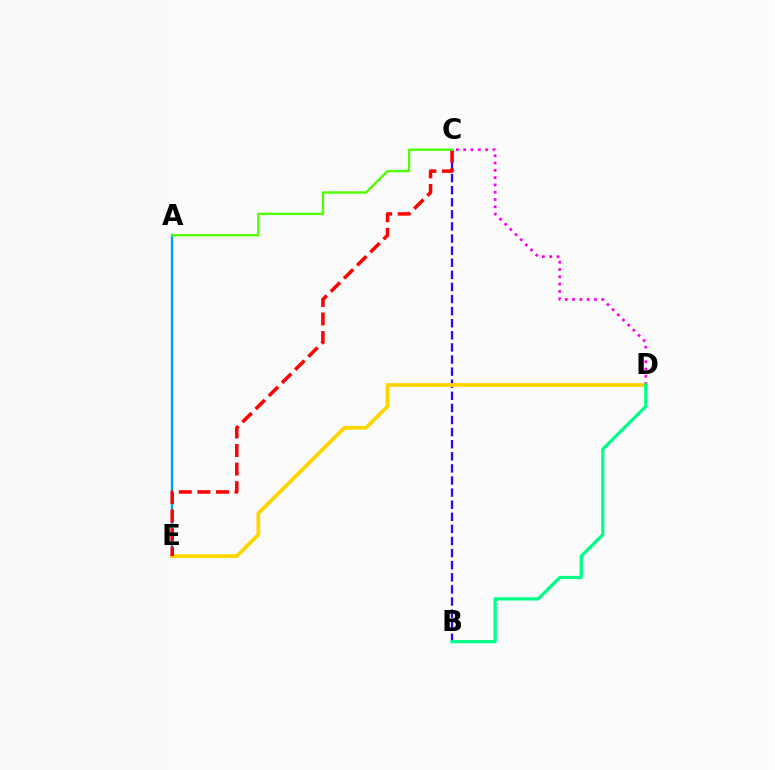{('B', 'C'): [{'color': '#3700ff', 'line_style': 'dashed', 'thickness': 1.64}], ('A', 'E'): [{'color': '#009eff', 'line_style': 'solid', 'thickness': 1.75}], ('D', 'E'): [{'color': '#ffd500', 'line_style': 'solid', 'thickness': 2.72}], ('C', 'E'): [{'color': '#ff0000', 'line_style': 'dashed', 'thickness': 2.53}], ('C', 'D'): [{'color': '#ff00ed', 'line_style': 'dotted', 'thickness': 1.98}], ('A', 'C'): [{'color': '#4fff00', 'line_style': 'solid', 'thickness': 1.69}], ('B', 'D'): [{'color': '#00ff86', 'line_style': 'solid', 'thickness': 2.36}]}